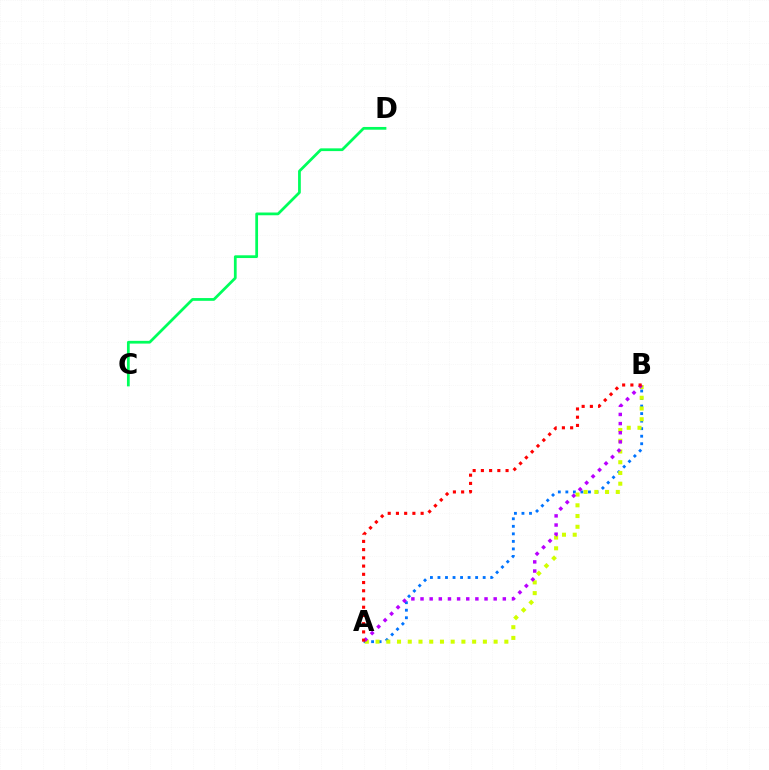{('A', 'B'): [{'color': '#0074ff', 'line_style': 'dotted', 'thickness': 2.05}, {'color': '#d1ff00', 'line_style': 'dotted', 'thickness': 2.92}, {'color': '#b900ff', 'line_style': 'dotted', 'thickness': 2.48}, {'color': '#ff0000', 'line_style': 'dotted', 'thickness': 2.24}], ('C', 'D'): [{'color': '#00ff5c', 'line_style': 'solid', 'thickness': 1.98}]}